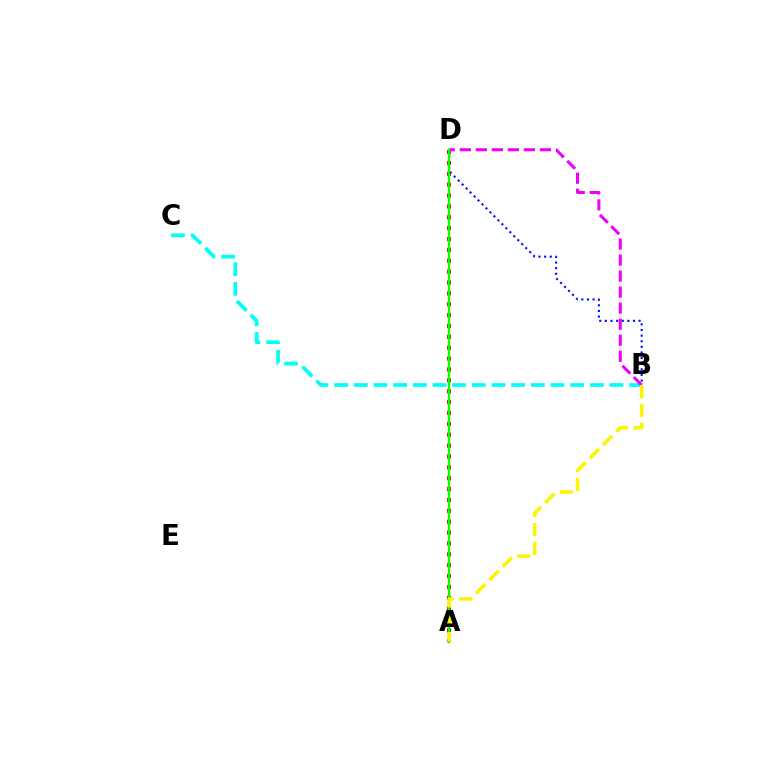{('A', 'D'): [{'color': '#ff0000', 'line_style': 'dotted', 'thickness': 2.95}, {'color': '#08ff00', 'line_style': 'solid', 'thickness': 1.72}], ('B', 'D'): [{'color': '#0010ff', 'line_style': 'dotted', 'thickness': 1.53}, {'color': '#ee00ff', 'line_style': 'dashed', 'thickness': 2.18}], ('B', 'C'): [{'color': '#00fff6', 'line_style': 'dashed', 'thickness': 2.67}], ('A', 'B'): [{'color': '#fcf500', 'line_style': 'dashed', 'thickness': 2.56}]}